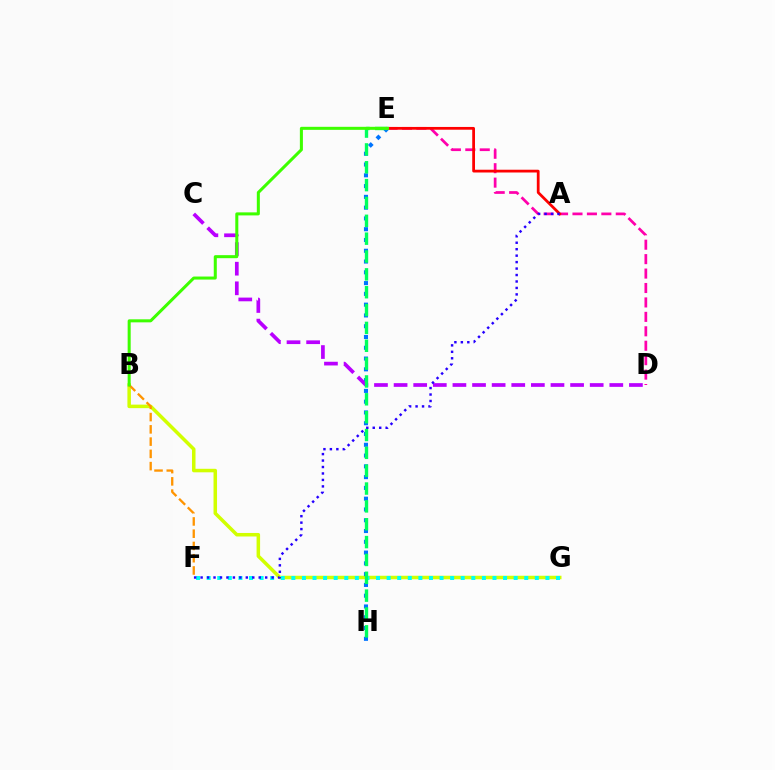{('B', 'G'): [{'color': '#d1ff00', 'line_style': 'solid', 'thickness': 2.53}], ('E', 'H'): [{'color': '#0074ff', 'line_style': 'dotted', 'thickness': 2.93}, {'color': '#00ff5c', 'line_style': 'dashed', 'thickness': 2.42}], ('C', 'D'): [{'color': '#b900ff', 'line_style': 'dashed', 'thickness': 2.66}], ('D', 'E'): [{'color': '#ff00ac', 'line_style': 'dashed', 'thickness': 1.96}], ('A', 'E'): [{'color': '#ff0000', 'line_style': 'solid', 'thickness': 1.99}], ('B', 'F'): [{'color': '#ff9400', 'line_style': 'dashed', 'thickness': 1.67}], ('F', 'G'): [{'color': '#00fff6', 'line_style': 'dotted', 'thickness': 2.88}], ('A', 'F'): [{'color': '#2500ff', 'line_style': 'dotted', 'thickness': 1.75}], ('B', 'E'): [{'color': '#3dff00', 'line_style': 'solid', 'thickness': 2.18}]}